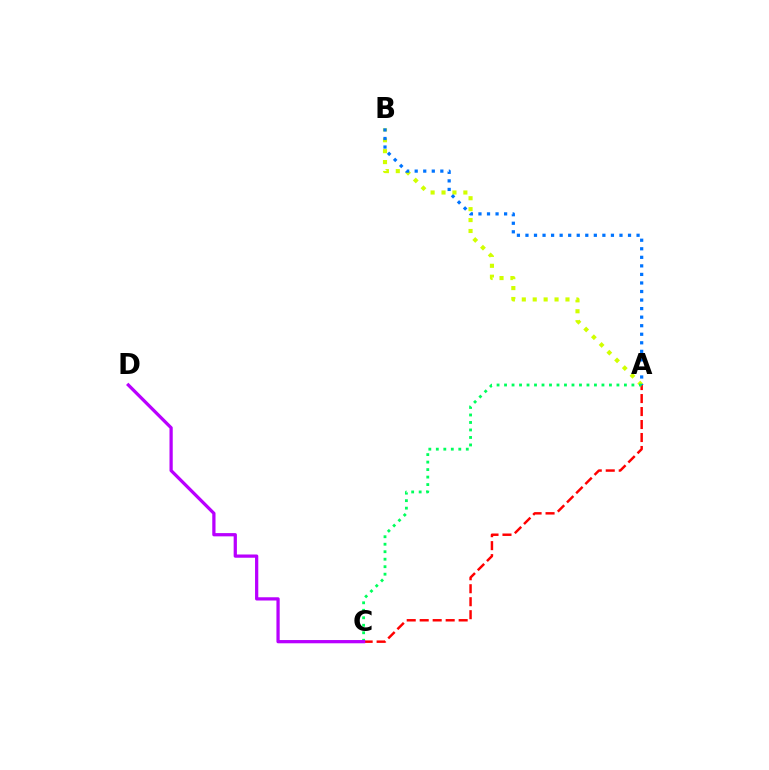{('A', 'B'): [{'color': '#d1ff00', 'line_style': 'dotted', 'thickness': 2.97}, {'color': '#0074ff', 'line_style': 'dotted', 'thickness': 2.32}], ('A', 'C'): [{'color': '#ff0000', 'line_style': 'dashed', 'thickness': 1.76}, {'color': '#00ff5c', 'line_style': 'dotted', 'thickness': 2.04}], ('C', 'D'): [{'color': '#b900ff', 'line_style': 'solid', 'thickness': 2.34}]}